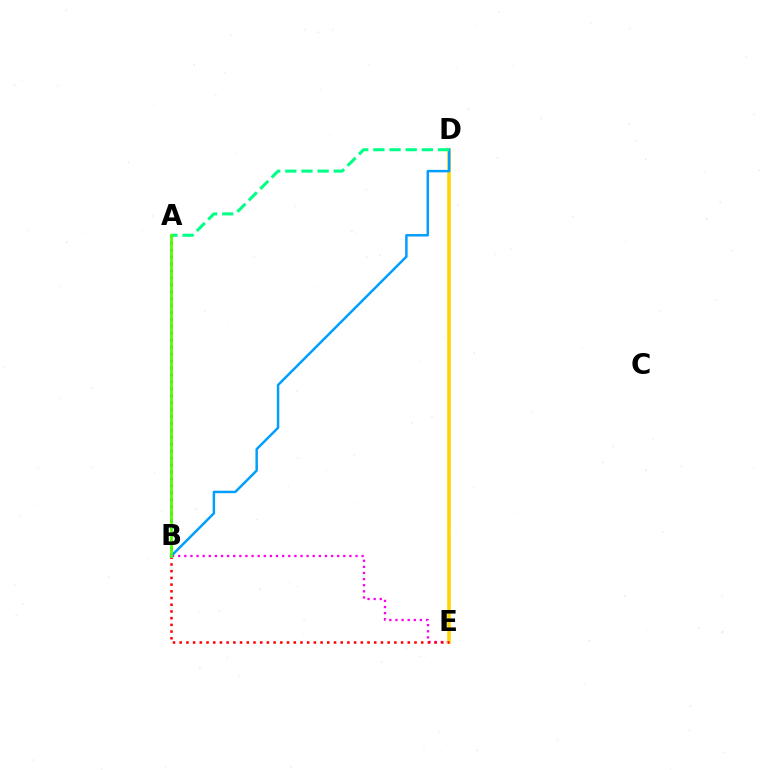{('B', 'E'): [{'color': '#ff00ed', 'line_style': 'dotted', 'thickness': 1.66}, {'color': '#ff0000', 'line_style': 'dotted', 'thickness': 1.82}], ('D', 'E'): [{'color': '#ffd500', 'line_style': 'solid', 'thickness': 2.55}], ('B', 'D'): [{'color': '#009eff', 'line_style': 'solid', 'thickness': 1.78}], ('A', 'B'): [{'color': '#3700ff', 'line_style': 'dotted', 'thickness': 1.88}, {'color': '#4fff00', 'line_style': 'solid', 'thickness': 2.0}], ('A', 'D'): [{'color': '#00ff86', 'line_style': 'dashed', 'thickness': 2.19}]}